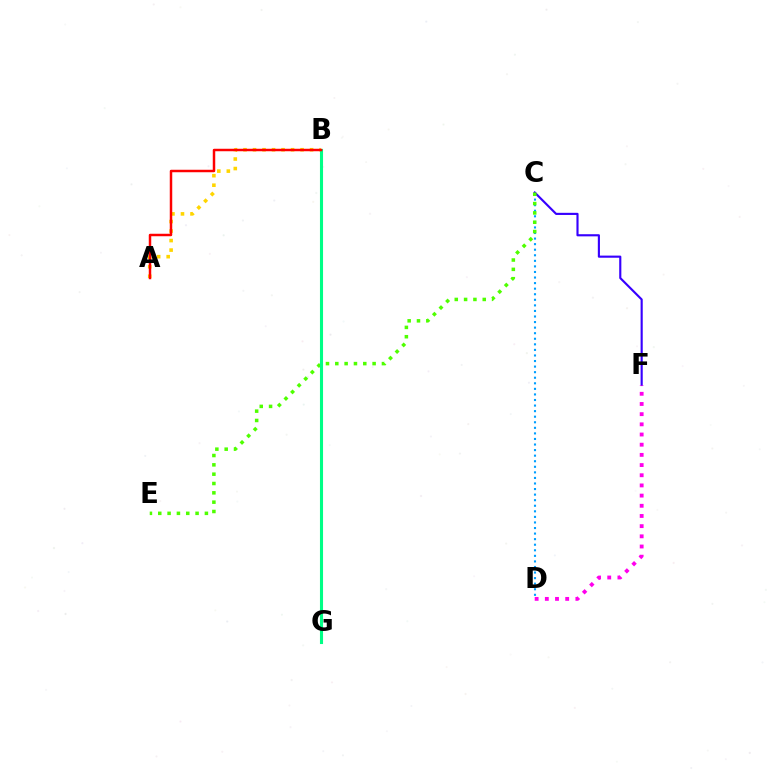{('C', 'F'): [{'color': '#3700ff', 'line_style': 'solid', 'thickness': 1.54}], ('C', 'D'): [{'color': '#009eff', 'line_style': 'dotted', 'thickness': 1.51}], ('C', 'E'): [{'color': '#4fff00', 'line_style': 'dotted', 'thickness': 2.53}], ('A', 'B'): [{'color': '#ffd500', 'line_style': 'dotted', 'thickness': 2.58}, {'color': '#ff0000', 'line_style': 'solid', 'thickness': 1.78}], ('B', 'G'): [{'color': '#00ff86', 'line_style': 'solid', 'thickness': 2.22}], ('D', 'F'): [{'color': '#ff00ed', 'line_style': 'dotted', 'thickness': 2.77}]}